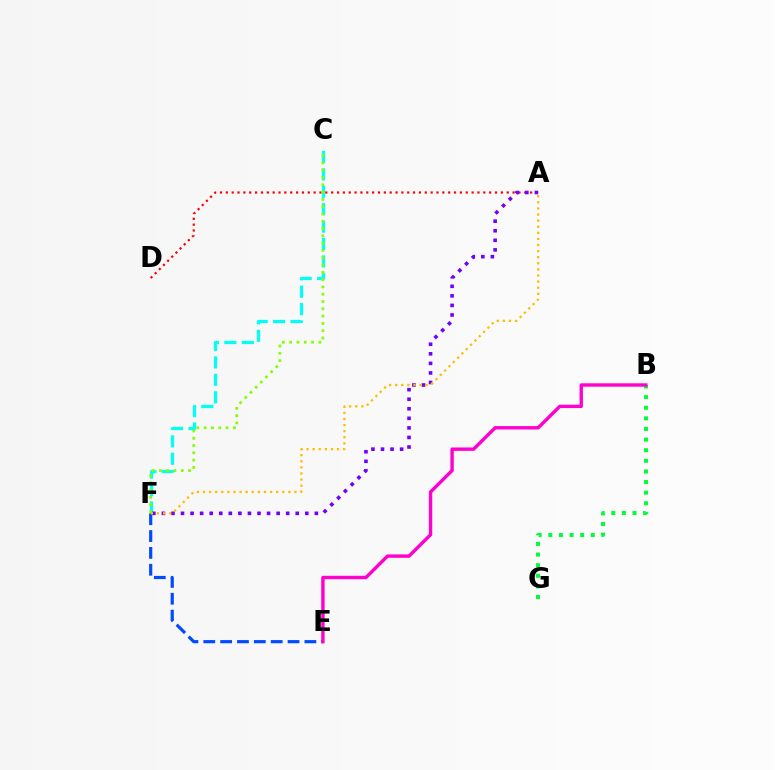{('C', 'F'): [{'color': '#00fff6', 'line_style': 'dashed', 'thickness': 2.37}, {'color': '#84ff00', 'line_style': 'dotted', 'thickness': 1.98}], ('E', 'F'): [{'color': '#004bff', 'line_style': 'dashed', 'thickness': 2.29}], ('B', 'G'): [{'color': '#00ff39', 'line_style': 'dotted', 'thickness': 2.88}], ('A', 'D'): [{'color': '#ff0000', 'line_style': 'dotted', 'thickness': 1.59}], ('B', 'E'): [{'color': '#ff00cf', 'line_style': 'solid', 'thickness': 2.44}], ('A', 'F'): [{'color': '#7200ff', 'line_style': 'dotted', 'thickness': 2.6}, {'color': '#ffbd00', 'line_style': 'dotted', 'thickness': 1.66}]}